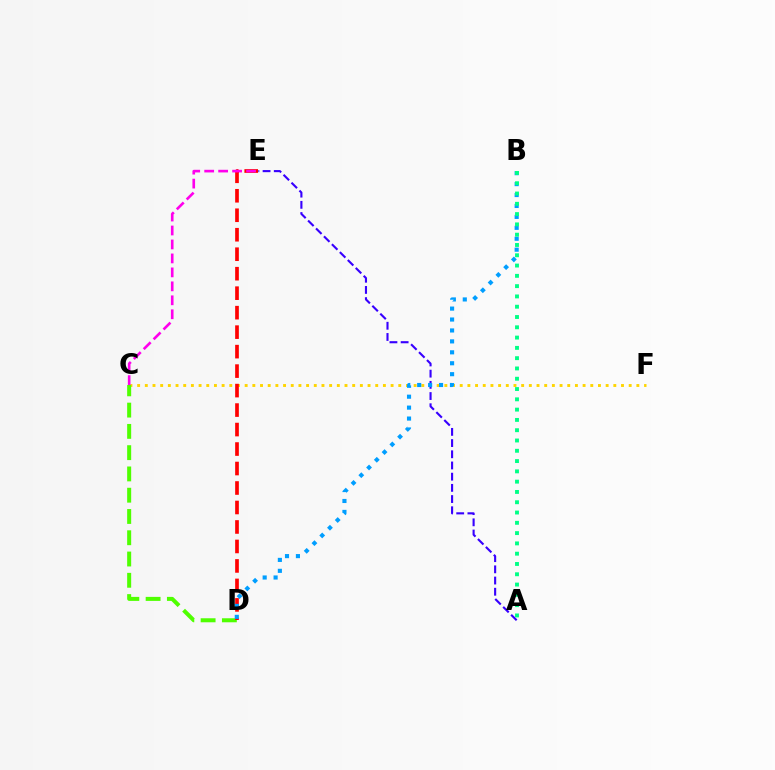{('C', 'F'): [{'color': '#ffd500', 'line_style': 'dotted', 'thickness': 2.09}], ('A', 'E'): [{'color': '#3700ff', 'line_style': 'dashed', 'thickness': 1.52}], ('C', 'D'): [{'color': '#4fff00', 'line_style': 'dashed', 'thickness': 2.89}], ('D', 'E'): [{'color': '#ff0000', 'line_style': 'dashed', 'thickness': 2.65}], ('B', 'D'): [{'color': '#009eff', 'line_style': 'dotted', 'thickness': 2.97}], ('C', 'E'): [{'color': '#ff00ed', 'line_style': 'dashed', 'thickness': 1.9}], ('A', 'B'): [{'color': '#00ff86', 'line_style': 'dotted', 'thickness': 2.8}]}